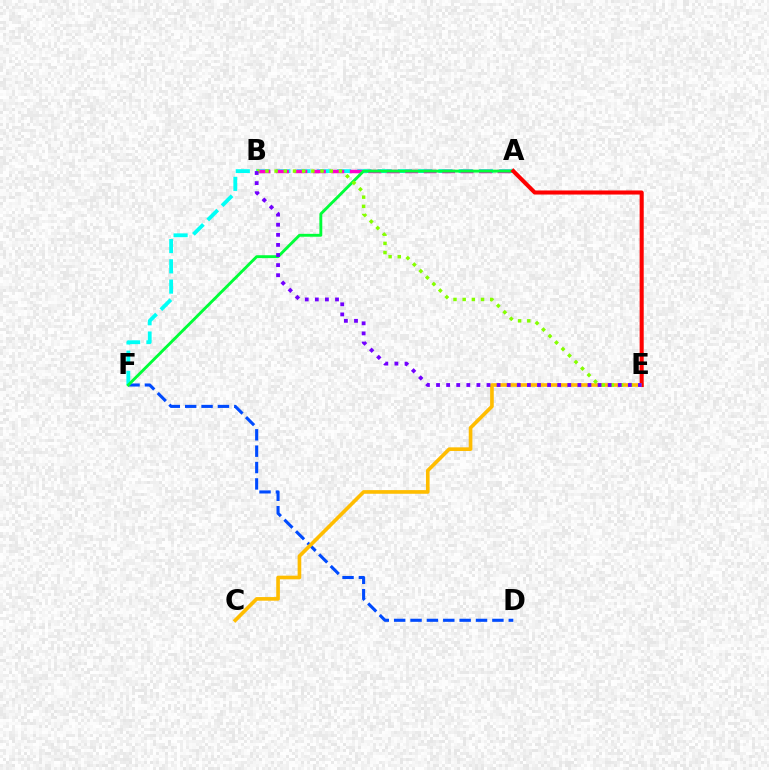{('D', 'F'): [{'color': '#004bff', 'line_style': 'dashed', 'thickness': 2.22}], ('C', 'E'): [{'color': '#ffbd00', 'line_style': 'solid', 'thickness': 2.62}], ('A', 'F'): [{'color': '#00fff6', 'line_style': 'dashed', 'thickness': 2.75}, {'color': '#00ff39', 'line_style': 'solid', 'thickness': 2.08}], ('A', 'B'): [{'color': '#ff00cf', 'line_style': 'dashed', 'thickness': 2.51}], ('A', 'E'): [{'color': '#ff0000', 'line_style': 'solid', 'thickness': 2.93}], ('B', 'E'): [{'color': '#84ff00', 'line_style': 'dotted', 'thickness': 2.49}, {'color': '#7200ff', 'line_style': 'dotted', 'thickness': 2.74}]}